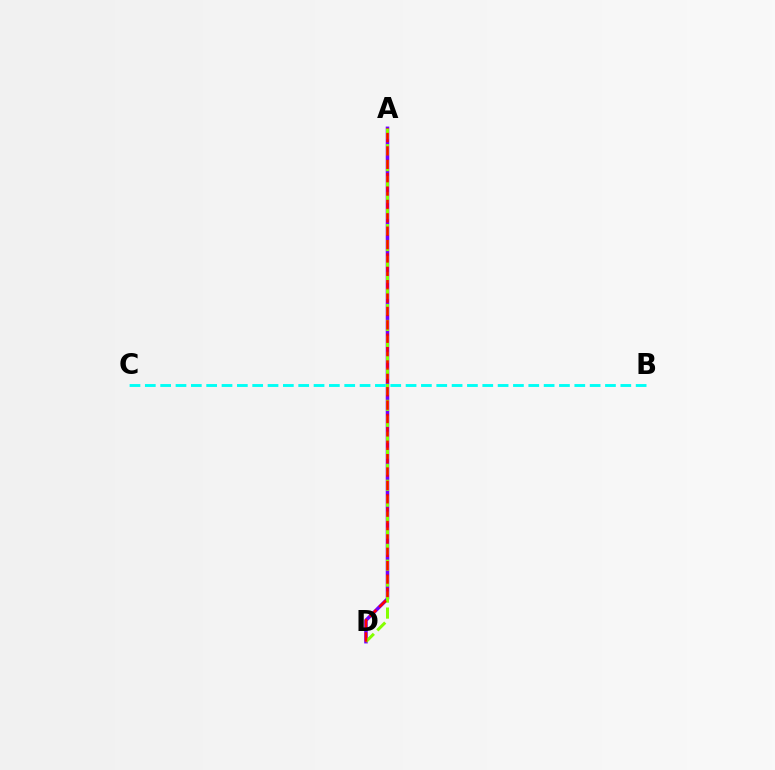{('A', 'D'): [{'color': '#7200ff', 'line_style': 'solid', 'thickness': 2.53}, {'color': '#84ff00', 'line_style': 'dashed', 'thickness': 2.17}, {'color': '#ff0000', 'line_style': 'dashed', 'thickness': 1.82}], ('B', 'C'): [{'color': '#00fff6', 'line_style': 'dashed', 'thickness': 2.08}]}